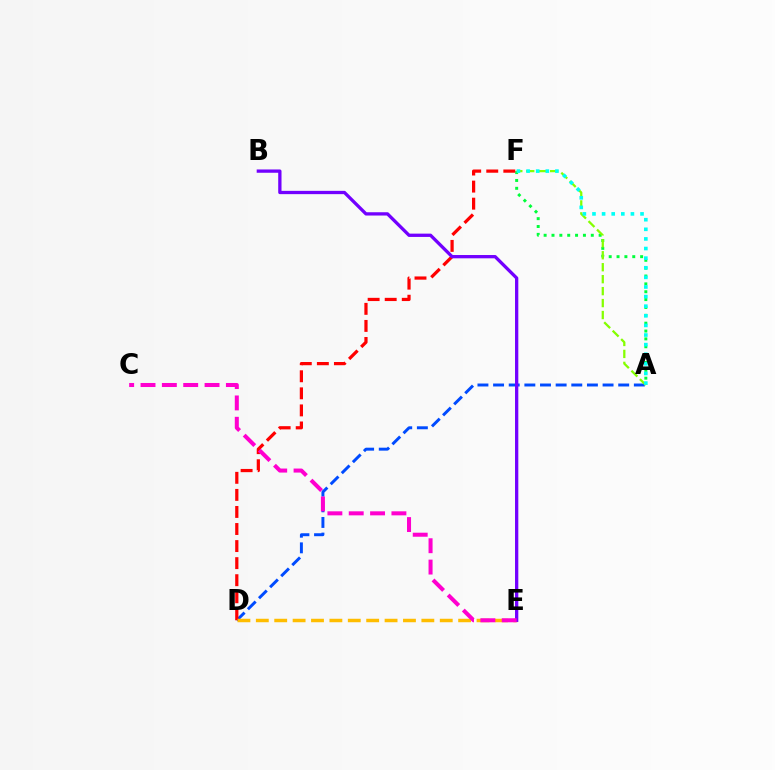{('A', 'D'): [{'color': '#004bff', 'line_style': 'dashed', 'thickness': 2.12}], ('A', 'F'): [{'color': '#00ff39', 'line_style': 'dotted', 'thickness': 2.14}, {'color': '#84ff00', 'line_style': 'dashed', 'thickness': 1.62}, {'color': '#00fff6', 'line_style': 'dotted', 'thickness': 2.61}], ('D', 'F'): [{'color': '#ff0000', 'line_style': 'dashed', 'thickness': 2.32}], ('D', 'E'): [{'color': '#ffbd00', 'line_style': 'dashed', 'thickness': 2.5}], ('B', 'E'): [{'color': '#7200ff', 'line_style': 'solid', 'thickness': 2.37}], ('C', 'E'): [{'color': '#ff00cf', 'line_style': 'dashed', 'thickness': 2.9}]}